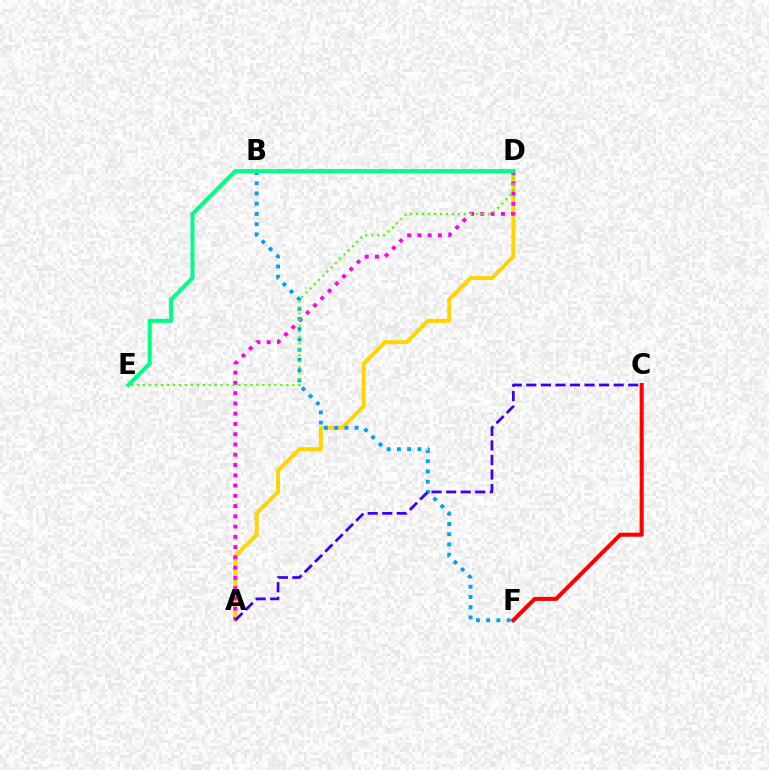{('A', 'D'): [{'color': '#ffd500', 'line_style': 'solid', 'thickness': 2.84}, {'color': '#ff00ed', 'line_style': 'dotted', 'thickness': 2.79}], ('B', 'F'): [{'color': '#009eff', 'line_style': 'dotted', 'thickness': 2.78}], ('A', 'C'): [{'color': '#3700ff', 'line_style': 'dashed', 'thickness': 1.98}], ('D', 'E'): [{'color': '#4fff00', 'line_style': 'dotted', 'thickness': 1.62}, {'color': '#00ff86', 'line_style': 'solid', 'thickness': 2.9}], ('C', 'F'): [{'color': '#ff0000', 'line_style': 'solid', 'thickness': 2.91}]}